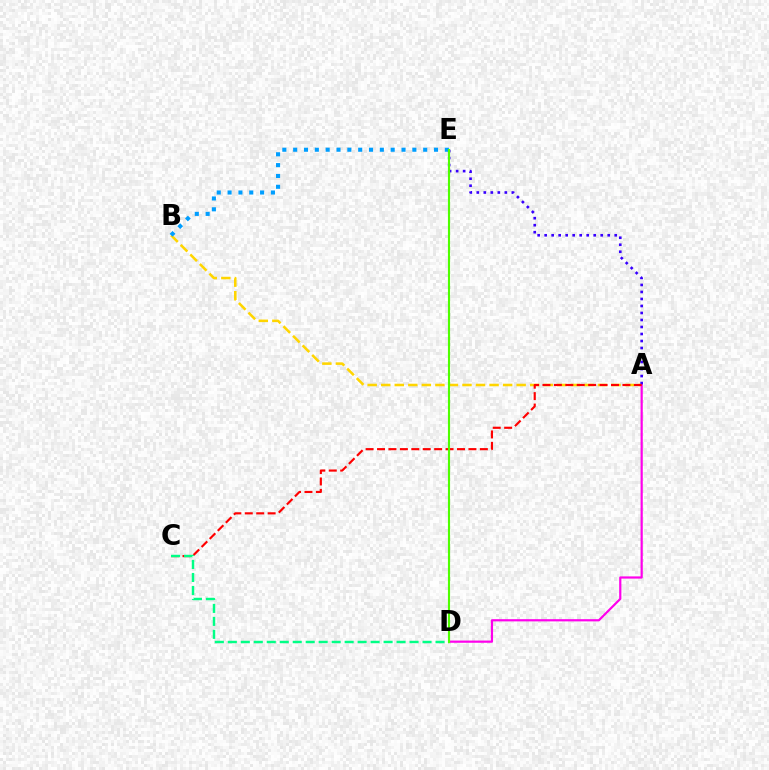{('A', 'B'): [{'color': '#ffd500', 'line_style': 'dashed', 'thickness': 1.84}], ('A', 'D'): [{'color': '#ff00ed', 'line_style': 'solid', 'thickness': 1.59}], ('A', 'E'): [{'color': '#3700ff', 'line_style': 'dotted', 'thickness': 1.9}], ('A', 'C'): [{'color': '#ff0000', 'line_style': 'dashed', 'thickness': 1.55}], ('B', 'E'): [{'color': '#009eff', 'line_style': 'dotted', 'thickness': 2.94}], ('C', 'D'): [{'color': '#00ff86', 'line_style': 'dashed', 'thickness': 1.76}], ('D', 'E'): [{'color': '#4fff00', 'line_style': 'solid', 'thickness': 1.53}]}